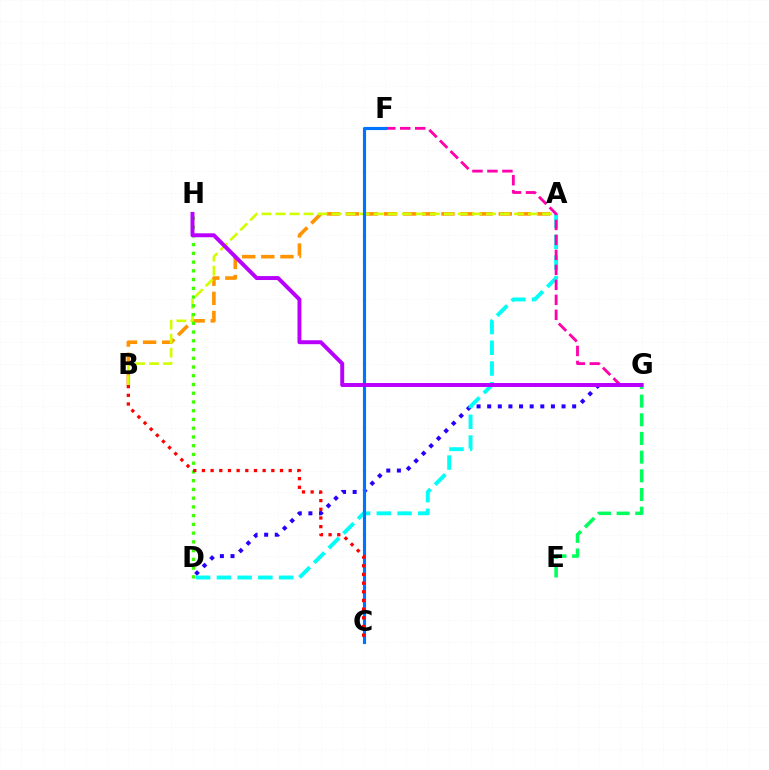{('A', 'B'): [{'color': '#ff9400', 'line_style': 'dashed', 'thickness': 2.6}, {'color': '#d1ff00', 'line_style': 'dashed', 'thickness': 1.91}], ('D', 'G'): [{'color': '#2500ff', 'line_style': 'dotted', 'thickness': 2.89}], ('A', 'D'): [{'color': '#00fff6', 'line_style': 'dashed', 'thickness': 2.81}], ('E', 'G'): [{'color': '#00ff5c', 'line_style': 'dashed', 'thickness': 2.54}], ('F', 'G'): [{'color': '#ff00ac', 'line_style': 'dashed', 'thickness': 2.04}], ('D', 'H'): [{'color': '#3dff00', 'line_style': 'dotted', 'thickness': 2.38}], ('C', 'F'): [{'color': '#0074ff', 'line_style': 'solid', 'thickness': 2.26}], ('G', 'H'): [{'color': '#b900ff', 'line_style': 'solid', 'thickness': 2.84}], ('B', 'C'): [{'color': '#ff0000', 'line_style': 'dotted', 'thickness': 2.36}]}